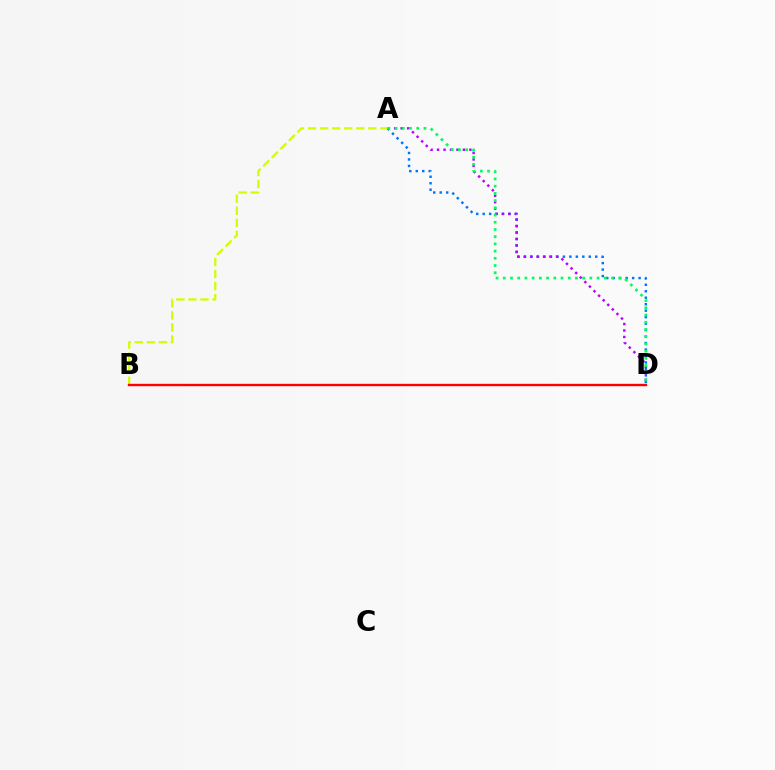{('A', 'D'): [{'color': '#0074ff', 'line_style': 'dotted', 'thickness': 1.76}, {'color': '#b900ff', 'line_style': 'dotted', 'thickness': 1.76}, {'color': '#00ff5c', 'line_style': 'dotted', 'thickness': 1.96}], ('A', 'B'): [{'color': '#d1ff00', 'line_style': 'dashed', 'thickness': 1.64}], ('B', 'D'): [{'color': '#ff0000', 'line_style': 'solid', 'thickness': 1.72}]}